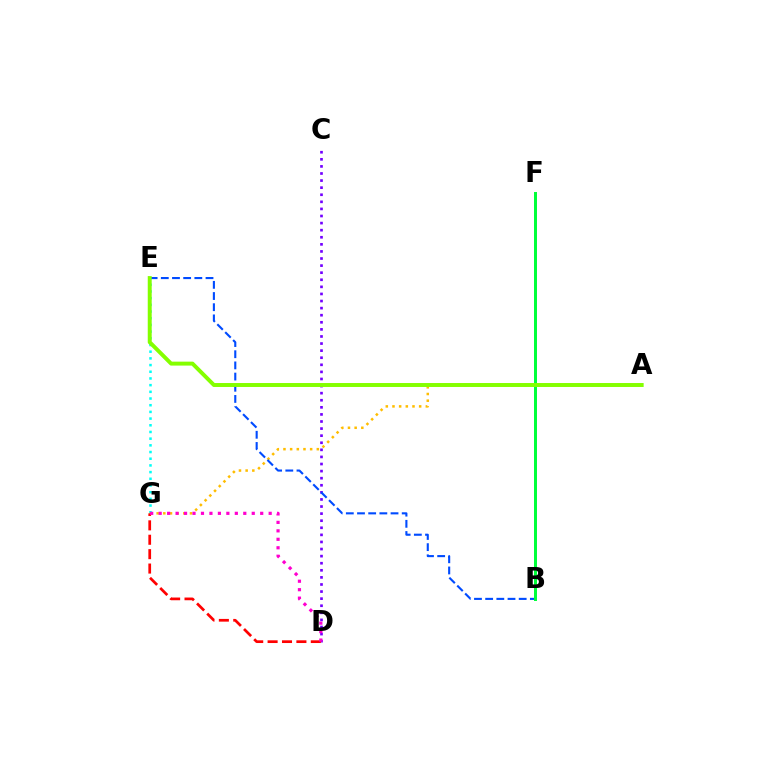{('E', 'G'): [{'color': '#00fff6', 'line_style': 'dotted', 'thickness': 1.82}], ('A', 'G'): [{'color': '#ffbd00', 'line_style': 'dotted', 'thickness': 1.81}], ('C', 'D'): [{'color': '#7200ff', 'line_style': 'dotted', 'thickness': 1.93}], ('D', 'G'): [{'color': '#ff0000', 'line_style': 'dashed', 'thickness': 1.96}, {'color': '#ff00cf', 'line_style': 'dotted', 'thickness': 2.3}], ('B', 'E'): [{'color': '#004bff', 'line_style': 'dashed', 'thickness': 1.52}], ('B', 'F'): [{'color': '#00ff39', 'line_style': 'solid', 'thickness': 2.15}], ('A', 'E'): [{'color': '#84ff00', 'line_style': 'solid', 'thickness': 2.84}]}